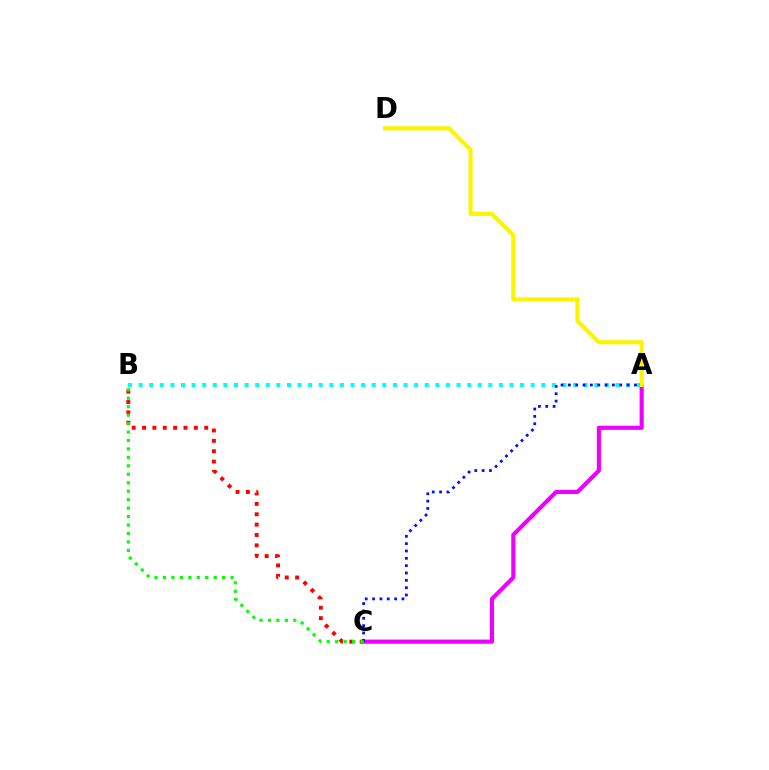{('B', 'C'): [{'color': '#ff0000', 'line_style': 'dotted', 'thickness': 2.82}, {'color': '#08ff00', 'line_style': 'dotted', 'thickness': 2.3}], ('A', 'B'): [{'color': '#00fff6', 'line_style': 'dotted', 'thickness': 2.88}], ('A', 'C'): [{'color': '#ee00ff', 'line_style': 'solid', 'thickness': 2.98}, {'color': '#0010ff', 'line_style': 'dotted', 'thickness': 1.99}], ('A', 'D'): [{'color': '#fcf500', 'line_style': 'solid', 'thickness': 2.98}]}